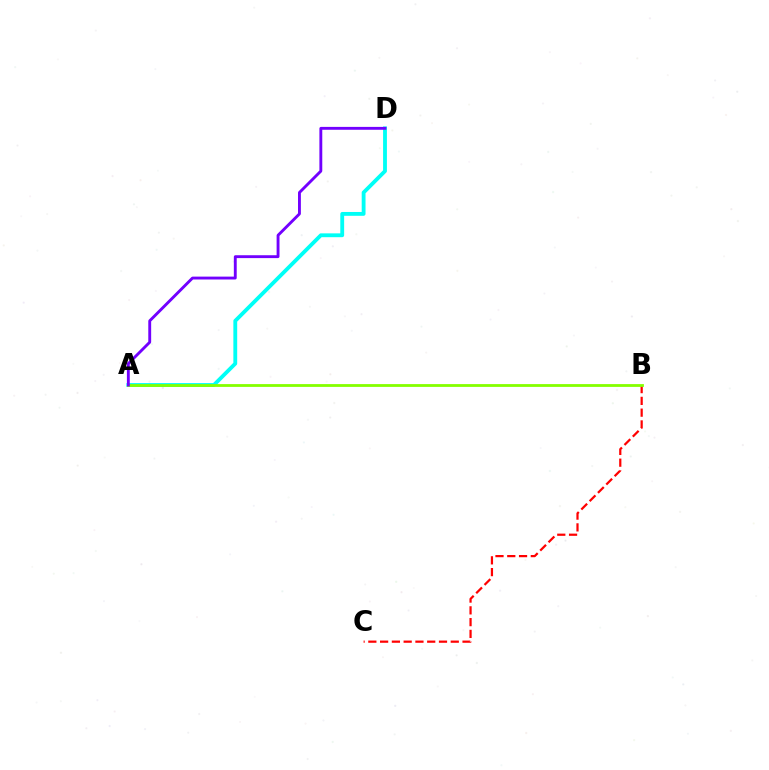{('B', 'C'): [{'color': '#ff0000', 'line_style': 'dashed', 'thickness': 1.6}], ('A', 'D'): [{'color': '#00fff6', 'line_style': 'solid', 'thickness': 2.76}, {'color': '#7200ff', 'line_style': 'solid', 'thickness': 2.07}], ('A', 'B'): [{'color': '#84ff00', 'line_style': 'solid', 'thickness': 2.02}]}